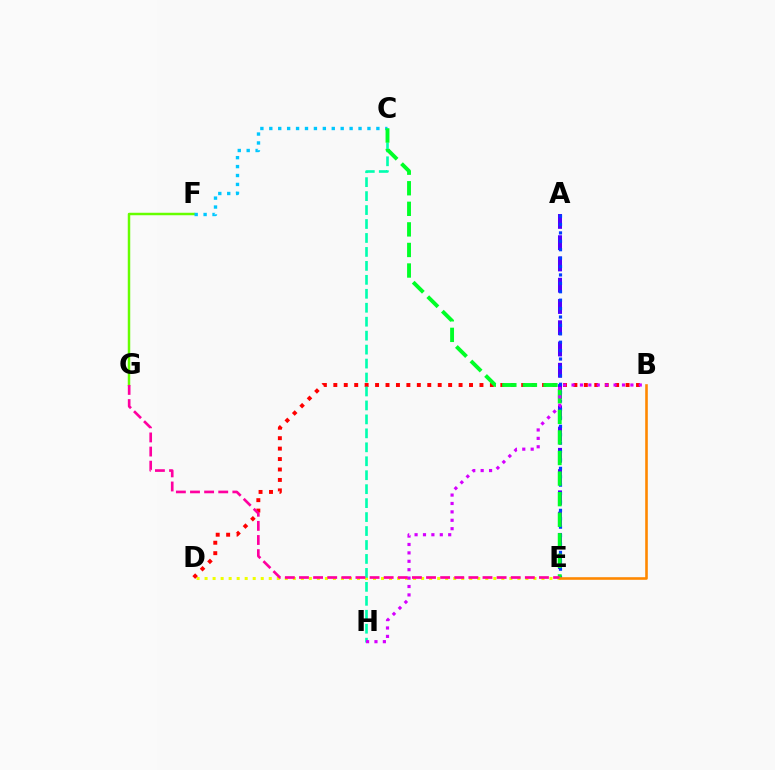{('D', 'E'): [{'color': '#eeff00', 'line_style': 'dotted', 'thickness': 2.18}], ('B', 'D'): [{'color': '#ff0000', 'line_style': 'dotted', 'thickness': 2.84}], ('F', 'G'): [{'color': '#66ff00', 'line_style': 'solid', 'thickness': 1.78}], ('C', 'H'): [{'color': '#00ffaf', 'line_style': 'dashed', 'thickness': 1.9}], ('C', 'F'): [{'color': '#00c7ff', 'line_style': 'dotted', 'thickness': 2.42}], ('A', 'E'): [{'color': '#4f00ff', 'line_style': 'dashed', 'thickness': 2.89}, {'color': '#003fff', 'line_style': 'dotted', 'thickness': 2.28}], ('C', 'E'): [{'color': '#00ff27', 'line_style': 'dashed', 'thickness': 2.79}], ('E', 'G'): [{'color': '#ff00a0', 'line_style': 'dashed', 'thickness': 1.92}], ('B', 'E'): [{'color': '#ff8800', 'line_style': 'solid', 'thickness': 1.87}], ('B', 'H'): [{'color': '#d600ff', 'line_style': 'dotted', 'thickness': 2.28}]}